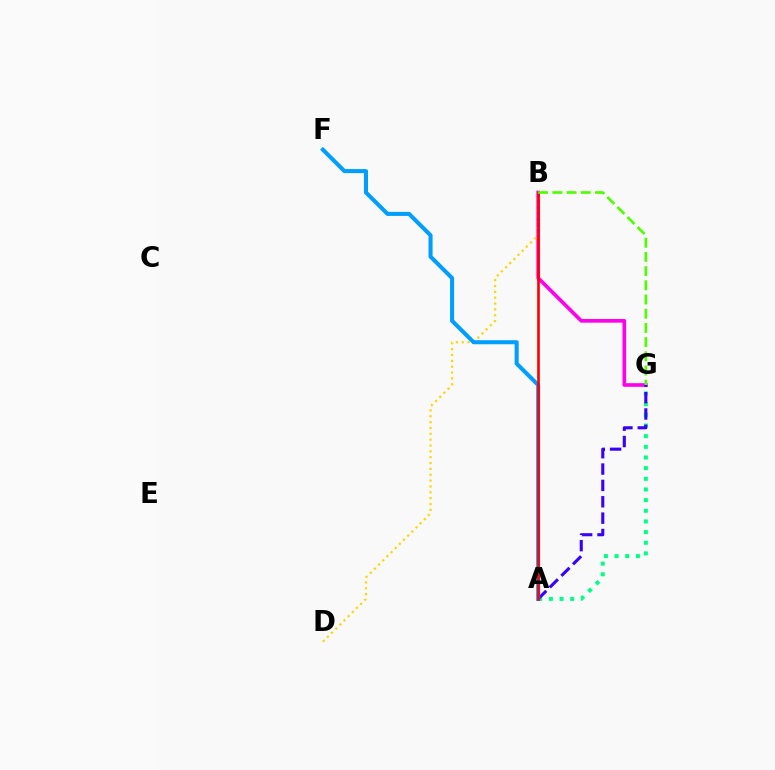{('B', 'G'): [{'color': '#ff00ed', 'line_style': 'solid', 'thickness': 2.63}, {'color': '#4fff00', 'line_style': 'dashed', 'thickness': 1.93}], ('A', 'G'): [{'color': '#00ff86', 'line_style': 'dotted', 'thickness': 2.9}, {'color': '#3700ff', 'line_style': 'dashed', 'thickness': 2.22}], ('B', 'D'): [{'color': '#ffd500', 'line_style': 'dotted', 'thickness': 1.59}], ('A', 'F'): [{'color': '#009eff', 'line_style': 'solid', 'thickness': 2.92}], ('A', 'B'): [{'color': '#ff0000', 'line_style': 'solid', 'thickness': 1.9}]}